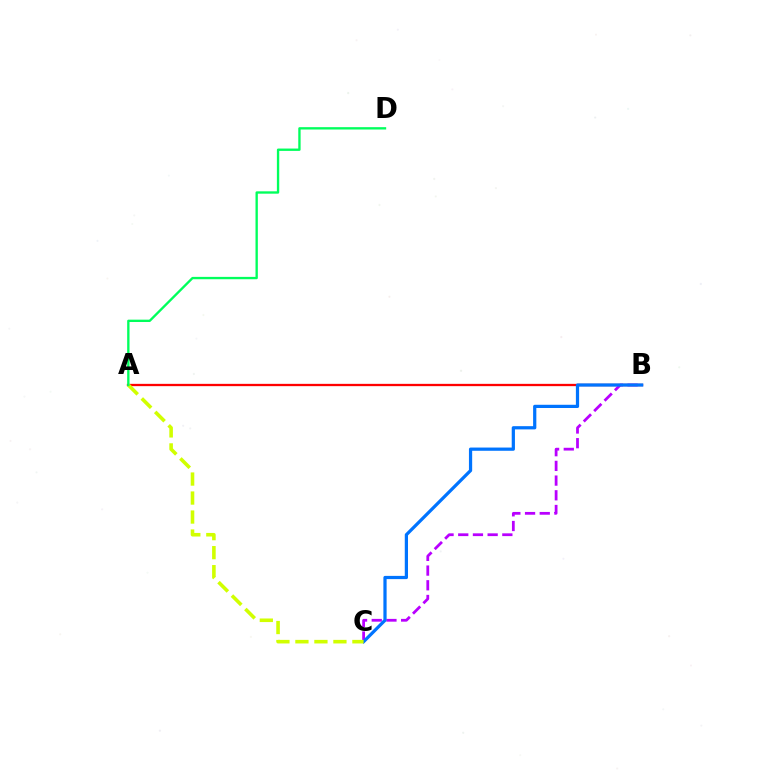{('A', 'B'): [{'color': '#ff0000', 'line_style': 'solid', 'thickness': 1.65}], ('B', 'C'): [{'color': '#b900ff', 'line_style': 'dashed', 'thickness': 2.0}, {'color': '#0074ff', 'line_style': 'solid', 'thickness': 2.32}], ('A', 'C'): [{'color': '#d1ff00', 'line_style': 'dashed', 'thickness': 2.58}], ('A', 'D'): [{'color': '#00ff5c', 'line_style': 'solid', 'thickness': 1.69}]}